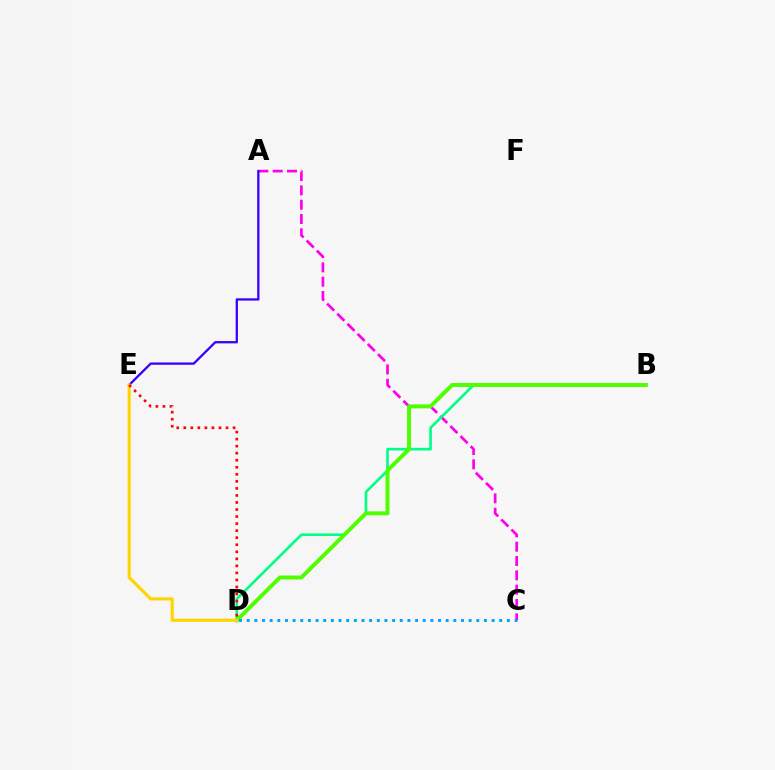{('A', 'C'): [{'color': '#ff00ed', 'line_style': 'dashed', 'thickness': 1.95}], ('B', 'D'): [{'color': '#00ff86', 'line_style': 'solid', 'thickness': 1.89}, {'color': '#4fff00', 'line_style': 'solid', 'thickness': 2.85}], ('A', 'E'): [{'color': '#3700ff', 'line_style': 'solid', 'thickness': 1.65}], ('D', 'E'): [{'color': '#ffd500', 'line_style': 'solid', 'thickness': 2.24}, {'color': '#ff0000', 'line_style': 'dotted', 'thickness': 1.91}], ('C', 'D'): [{'color': '#009eff', 'line_style': 'dotted', 'thickness': 2.08}]}